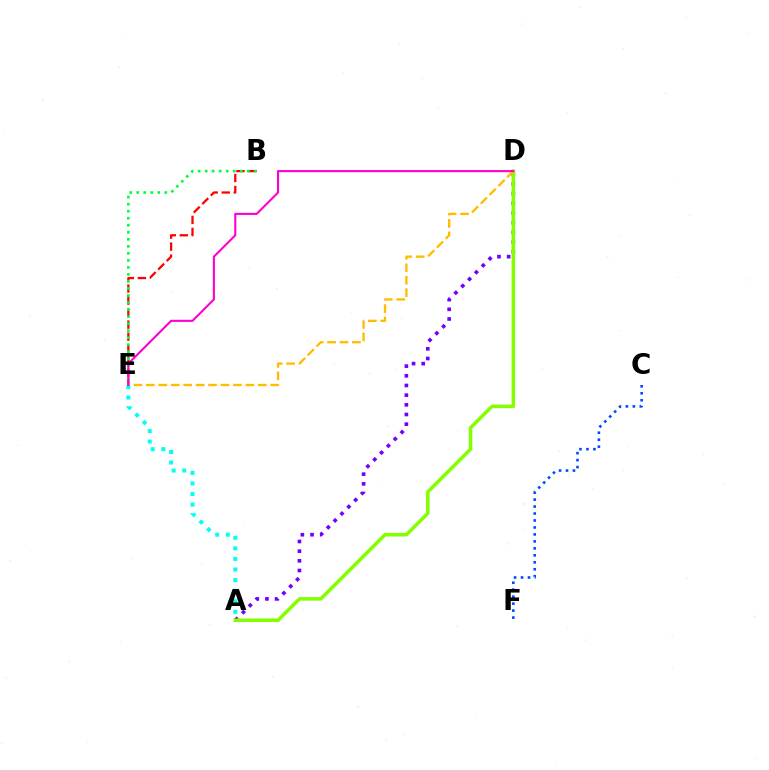{('B', 'E'): [{'color': '#ff0000', 'line_style': 'dashed', 'thickness': 1.63}, {'color': '#00ff39', 'line_style': 'dotted', 'thickness': 1.91}], ('C', 'F'): [{'color': '#004bff', 'line_style': 'dotted', 'thickness': 1.89}], ('A', 'D'): [{'color': '#7200ff', 'line_style': 'dotted', 'thickness': 2.63}, {'color': '#84ff00', 'line_style': 'solid', 'thickness': 2.54}], ('D', 'E'): [{'color': '#ffbd00', 'line_style': 'dashed', 'thickness': 1.69}, {'color': '#ff00cf', 'line_style': 'solid', 'thickness': 1.52}], ('A', 'E'): [{'color': '#00fff6', 'line_style': 'dotted', 'thickness': 2.87}]}